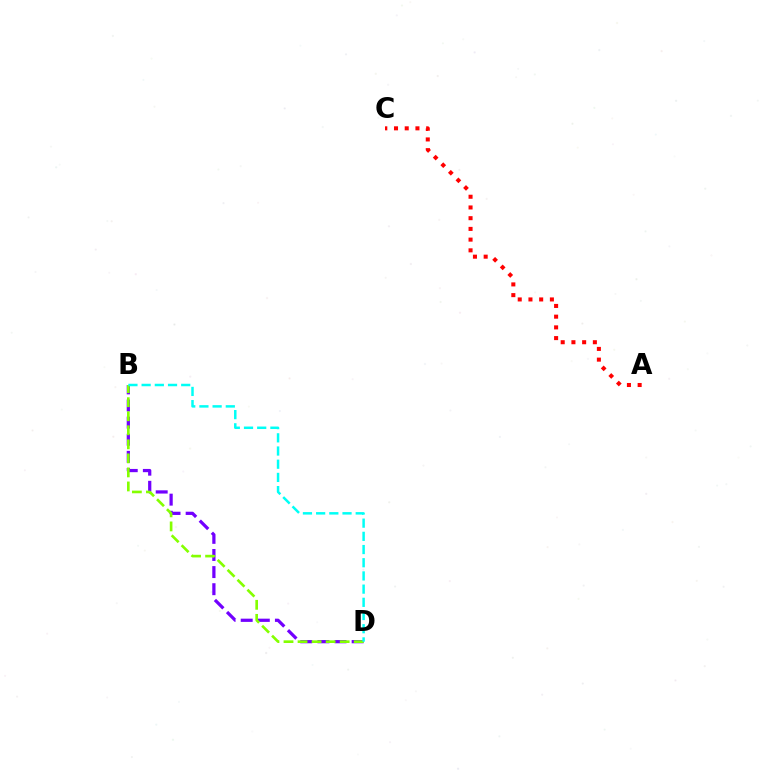{('B', 'D'): [{'color': '#7200ff', 'line_style': 'dashed', 'thickness': 2.33}, {'color': '#84ff00', 'line_style': 'dashed', 'thickness': 1.91}, {'color': '#00fff6', 'line_style': 'dashed', 'thickness': 1.79}], ('A', 'C'): [{'color': '#ff0000', 'line_style': 'dotted', 'thickness': 2.91}]}